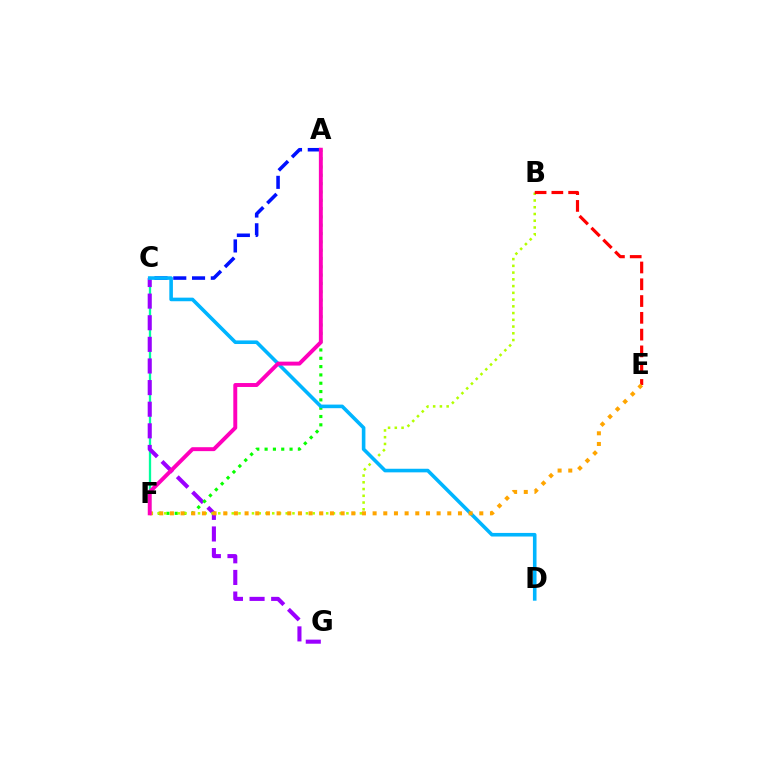{('C', 'F'): [{'color': '#00ff9d', 'line_style': 'solid', 'thickness': 1.66}], ('C', 'G'): [{'color': '#9b00ff', 'line_style': 'dashed', 'thickness': 2.94}], ('A', 'F'): [{'color': '#08ff00', 'line_style': 'dotted', 'thickness': 2.26}, {'color': '#ff00bd', 'line_style': 'solid', 'thickness': 2.83}], ('B', 'F'): [{'color': '#b3ff00', 'line_style': 'dotted', 'thickness': 1.83}], ('A', 'C'): [{'color': '#0010ff', 'line_style': 'dashed', 'thickness': 2.55}], ('C', 'D'): [{'color': '#00b5ff', 'line_style': 'solid', 'thickness': 2.59}], ('B', 'E'): [{'color': '#ff0000', 'line_style': 'dashed', 'thickness': 2.28}], ('E', 'F'): [{'color': '#ffa500', 'line_style': 'dotted', 'thickness': 2.9}]}